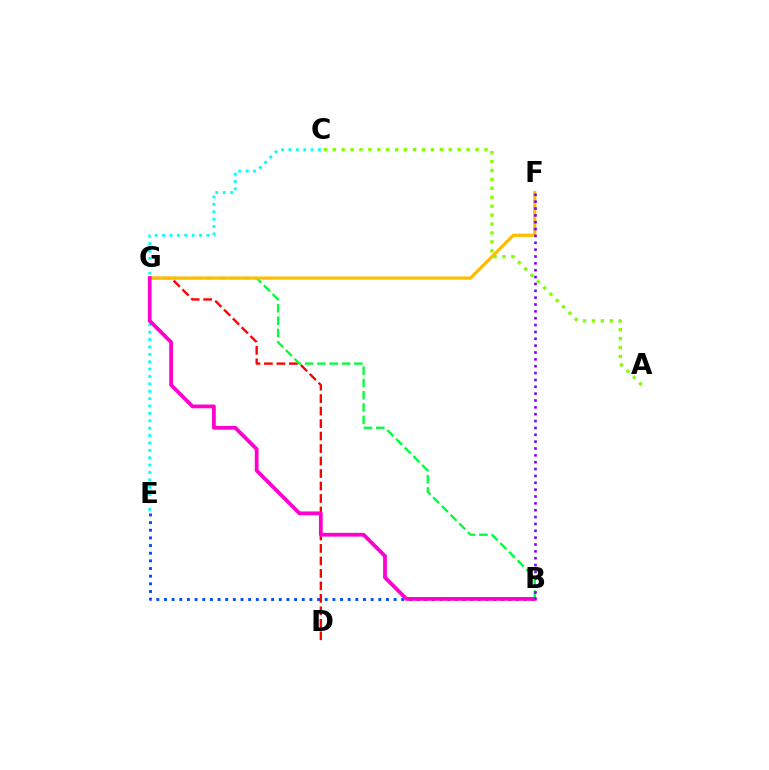{('D', 'G'): [{'color': '#ff0000', 'line_style': 'dashed', 'thickness': 1.7}], ('B', 'G'): [{'color': '#00ff39', 'line_style': 'dashed', 'thickness': 1.67}, {'color': '#ff00cf', 'line_style': 'solid', 'thickness': 2.71}], ('F', 'G'): [{'color': '#ffbd00', 'line_style': 'solid', 'thickness': 2.33}], ('C', 'E'): [{'color': '#00fff6', 'line_style': 'dotted', 'thickness': 2.01}], ('B', 'E'): [{'color': '#004bff', 'line_style': 'dotted', 'thickness': 2.08}], ('B', 'F'): [{'color': '#7200ff', 'line_style': 'dotted', 'thickness': 1.86}], ('A', 'C'): [{'color': '#84ff00', 'line_style': 'dotted', 'thickness': 2.43}]}